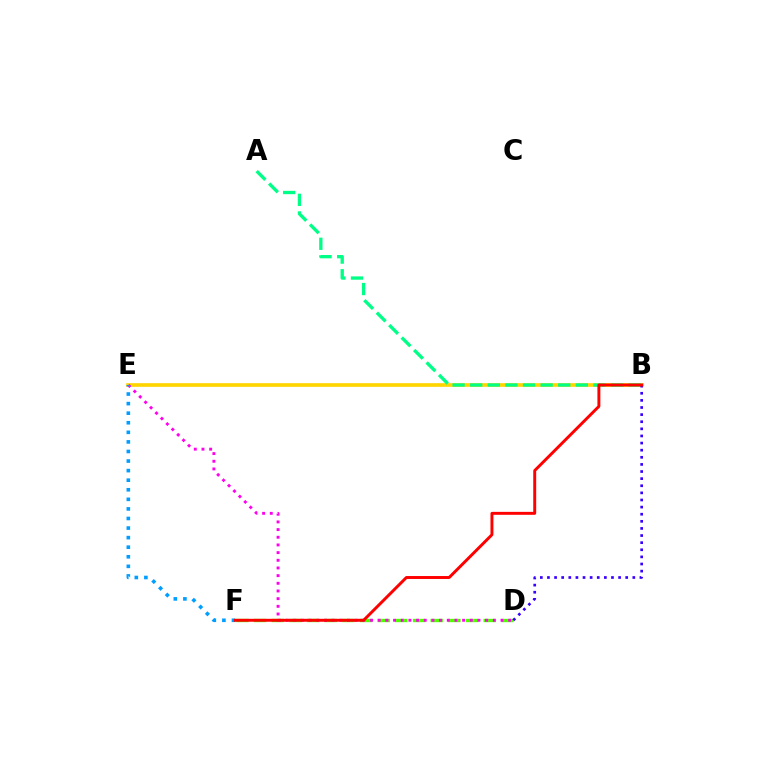{('B', 'E'): [{'color': '#ffd500', 'line_style': 'solid', 'thickness': 2.63}], ('D', 'F'): [{'color': '#4fff00', 'line_style': 'dashed', 'thickness': 2.4}], ('D', 'E'): [{'color': '#ff00ed', 'line_style': 'dotted', 'thickness': 2.08}], ('A', 'B'): [{'color': '#00ff86', 'line_style': 'dashed', 'thickness': 2.39}], ('B', 'D'): [{'color': '#3700ff', 'line_style': 'dotted', 'thickness': 1.93}], ('E', 'F'): [{'color': '#009eff', 'line_style': 'dotted', 'thickness': 2.6}], ('B', 'F'): [{'color': '#ff0000', 'line_style': 'solid', 'thickness': 2.12}]}